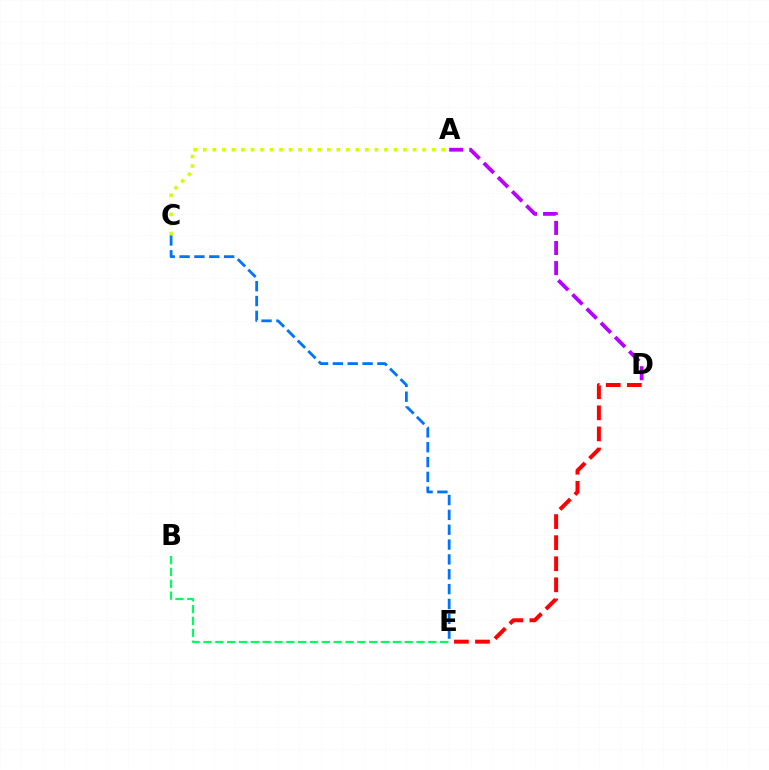{('A', 'D'): [{'color': '#b900ff', 'line_style': 'dashed', 'thickness': 2.73}], ('B', 'E'): [{'color': '#00ff5c', 'line_style': 'dashed', 'thickness': 1.61}], ('C', 'E'): [{'color': '#0074ff', 'line_style': 'dashed', 'thickness': 2.02}], ('A', 'C'): [{'color': '#d1ff00', 'line_style': 'dotted', 'thickness': 2.59}], ('D', 'E'): [{'color': '#ff0000', 'line_style': 'dashed', 'thickness': 2.86}]}